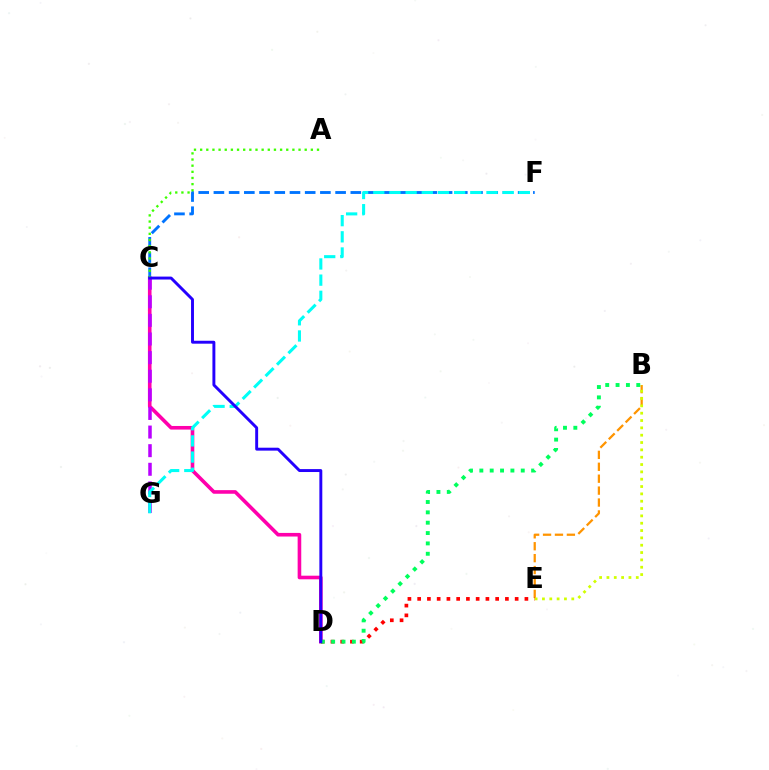{('C', 'D'): [{'color': '#ff00ac', 'line_style': 'solid', 'thickness': 2.6}, {'color': '#2500ff', 'line_style': 'solid', 'thickness': 2.11}], ('B', 'E'): [{'color': '#ff9400', 'line_style': 'dashed', 'thickness': 1.62}, {'color': '#d1ff00', 'line_style': 'dotted', 'thickness': 1.99}], ('D', 'E'): [{'color': '#ff0000', 'line_style': 'dotted', 'thickness': 2.65}], ('B', 'D'): [{'color': '#00ff5c', 'line_style': 'dotted', 'thickness': 2.81}], ('C', 'G'): [{'color': '#b900ff', 'line_style': 'dashed', 'thickness': 2.53}], ('C', 'F'): [{'color': '#0074ff', 'line_style': 'dashed', 'thickness': 2.07}], ('F', 'G'): [{'color': '#00fff6', 'line_style': 'dashed', 'thickness': 2.2}], ('A', 'C'): [{'color': '#3dff00', 'line_style': 'dotted', 'thickness': 1.67}]}